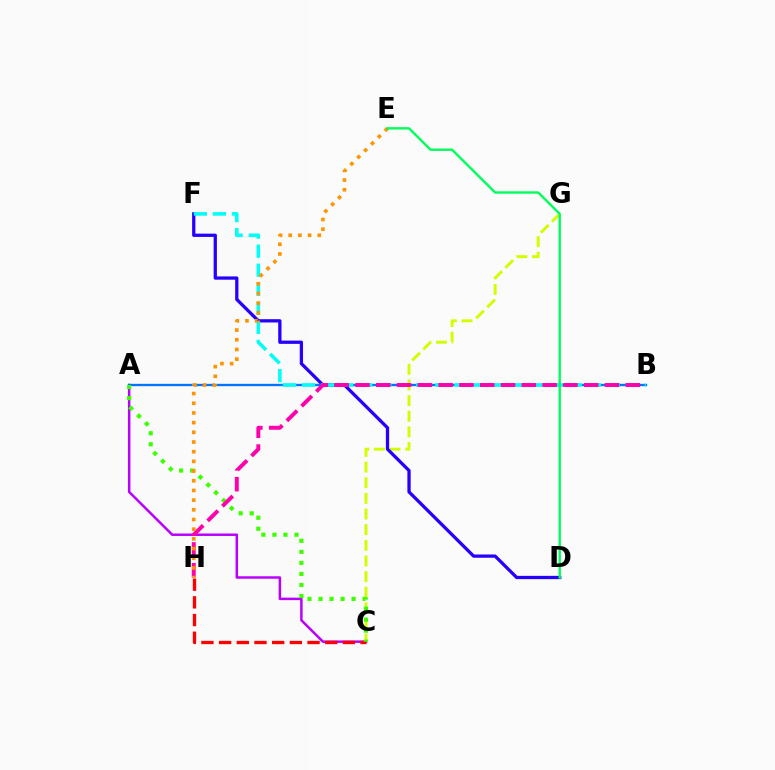{('A', 'C'): [{'color': '#b900ff', 'line_style': 'solid', 'thickness': 1.79}, {'color': '#3dff00', 'line_style': 'dotted', 'thickness': 3.0}], ('C', 'G'): [{'color': '#d1ff00', 'line_style': 'dashed', 'thickness': 2.13}], ('C', 'H'): [{'color': '#ff0000', 'line_style': 'dashed', 'thickness': 2.4}], ('D', 'F'): [{'color': '#2500ff', 'line_style': 'solid', 'thickness': 2.36}], ('A', 'B'): [{'color': '#0074ff', 'line_style': 'solid', 'thickness': 1.68}], ('B', 'F'): [{'color': '#00fff6', 'line_style': 'dashed', 'thickness': 2.59}], ('B', 'H'): [{'color': '#ff00ac', 'line_style': 'dashed', 'thickness': 2.82}], ('E', 'H'): [{'color': '#ff9400', 'line_style': 'dotted', 'thickness': 2.63}], ('D', 'E'): [{'color': '#00ff5c', 'line_style': 'solid', 'thickness': 1.73}]}